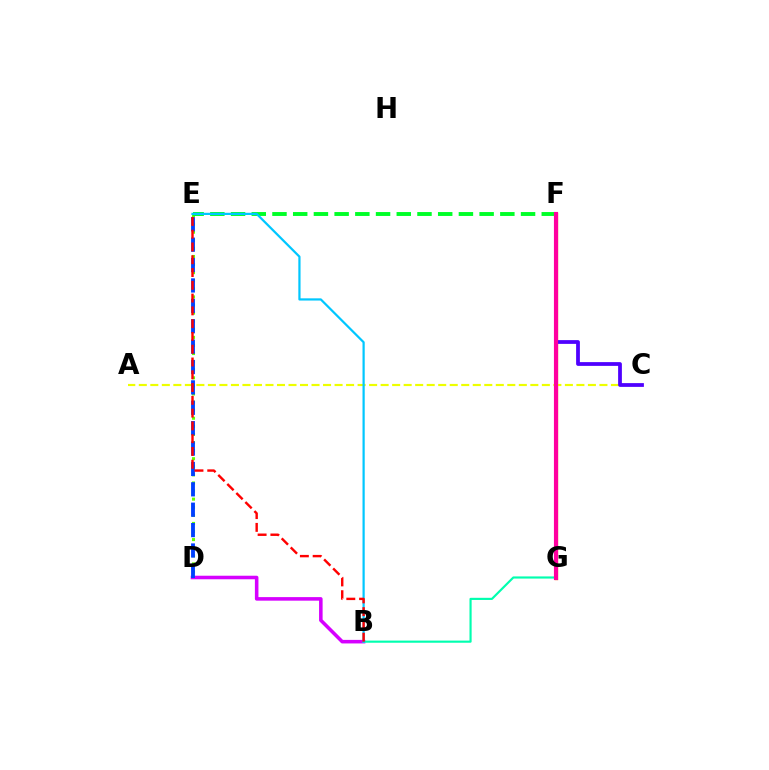{('F', 'G'): [{'color': '#ff8800', 'line_style': 'solid', 'thickness': 2.39}, {'color': '#ff00a0', 'line_style': 'solid', 'thickness': 2.98}], ('A', 'C'): [{'color': '#eeff00', 'line_style': 'dashed', 'thickness': 1.56}], ('D', 'E'): [{'color': '#66ff00', 'line_style': 'dotted', 'thickness': 2.2}, {'color': '#003fff', 'line_style': 'dashed', 'thickness': 2.77}], ('C', 'F'): [{'color': '#4f00ff', 'line_style': 'solid', 'thickness': 2.71}], ('B', 'D'): [{'color': '#d600ff', 'line_style': 'solid', 'thickness': 2.56}], ('B', 'G'): [{'color': '#00ffaf', 'line_style': 'solid', 'thickness': 1.55}], ('E', 'F'): [{'color': '#00ff27', 'line_style': 'dashed', 'thickness': 2.81}], ('B', 'E'): [{'color': '#00c7ff', 'line_style': 'solid', 'thickness': 1.6}, {'color': '#ff0000', 'line_style': 'dashed', 'thickness': 1.74}]}